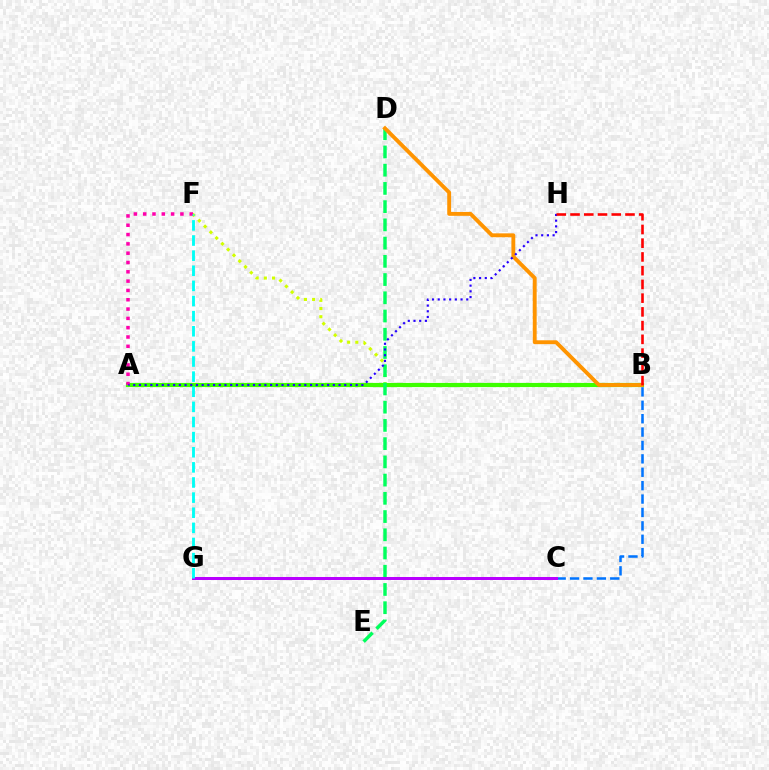{('B', 'C'): [{'color': '#0074ff', 'line_style': 'dashed', 'thickness': 1.82}], ('B', 'F'): [{'color': '#d1ff00', 'line_style': 'dotted', 'thickness': 2.22}], ('A', 'B'): [{'color': '#3dff00', 'line_style': 'solid', 'thickness': 2.99}], ('D', 'E'): [{'color': '#00ff5c', 'line_style': 'dashed', 'thickness': 2.48}], ('B', 'D'): [{'color': '#ff9400', 'line_style': 'solid', 'thickness': 2.79}], ('C', 'G'): [{'color': '#b900ff', 'line_style': 'solid', 'thickness': 2.16}], ('A', 'F'): [{'color': '#ff00ac', 'line_style': 'dotted', 'thickness': 2.53}], ('A', 'H'): [{'color': '#2500ff', 'line_style': 'dotted', 'thickness': 1.55}], ('B', 'H'): [{'color': '#ff0000', 'line_style': 'dashed', 'thickness': 1.87}], ('F', 'G'): [{'color': '#00fff6', 'line_style': 'dashed', 'thickness': 2.05}]}